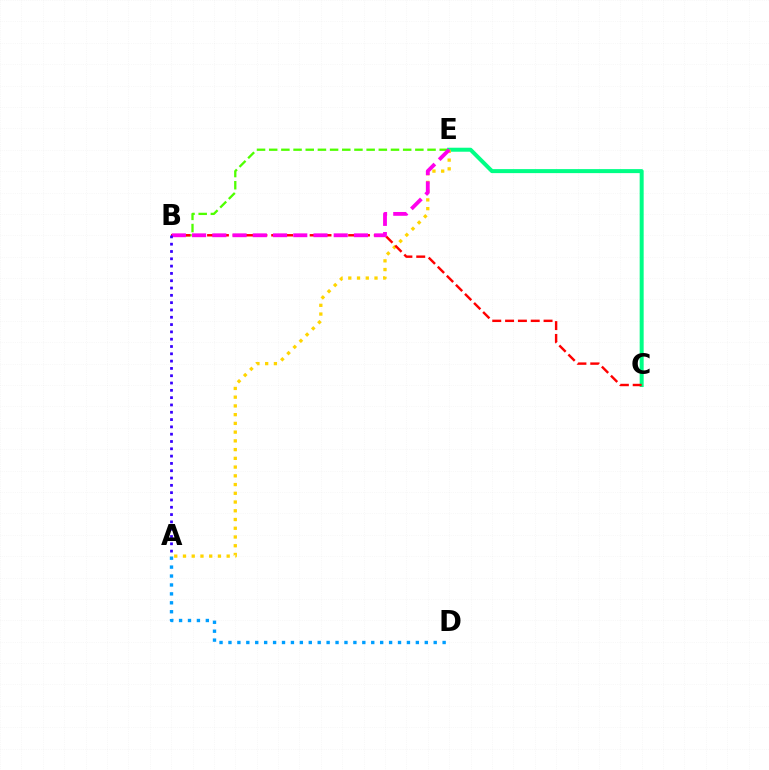{('A', 'D'): [{'color': '#009eff', 'line_style': 'dotted', 'thickness': 2.42}], ('B', 'E'): [{'color': '#4fff00', 'line_style': 'dashed', 'thickness': 1.65}, {'color': '#ff00ed', 'line_style': 'dashed', 'thickness': 2.75}], ('C', 'E'): [{'color': '#00ff86', 'line_style': 'solid', 'thickness': 2.88}], ('A', 'E'): [{'color': '#ffd500', 'line_style': 'dotted', 'thickness': 2.37}], ('B', 'C'): [{'color': '#ff0000', 'line_style': 'dashed', 'thickness': 1.74}], ('A', 'B'): [{'color': '#3700ff', 'line_style': 'dotted', 'thickness': 1.99}]}